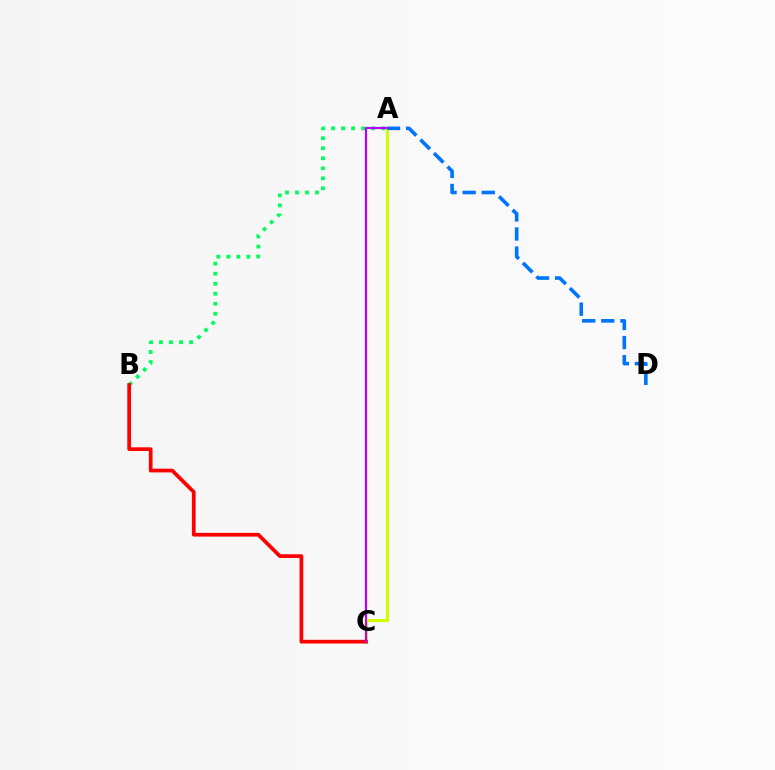{('A', 'B'): [{'color': '#00ff5c', 'line_style': 'dotted', 'thickness': 2.72}], ('A', 'C'): [{'color': '#d1ff00', 'line_style': 'solid', 'thickness': 2.23}, {'color': '#b900ff', 'line_style': 'solid', 'thickness': 1.57}], ('B', 'C'): [{'color': '#ff0000', 'line_style': 'solid', 'thickness': 2.67}], ('A', 'D'): [{'color': '#0074ff', 'line_style': 'dashed', 'thickness': 2.6}]}